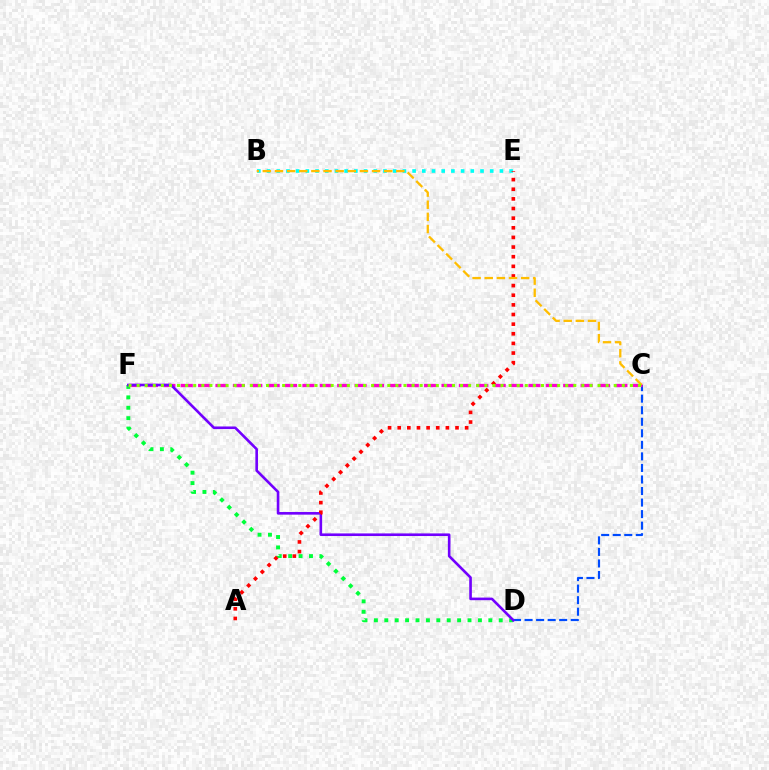{('D', 'F'): [{'color': '#00ff39', 'line_style': 'dotted', 'thickness': 2.83}, {'color': '#7200ff', 'line_style': 'solid', 'thickness': 1.88}], ('C', 'D'): [{'color': '#004bff', 'line_style': 'dashed', 'thickness': 1.57}], ('C', 'F'): [{'color': '#ff00cf', 'line_style': 'dashed', 'thickness': 2.36}, {'color': '#84ff00', 'line_style': 'dotted', 'thickness': 2.2}], ('B', 'E'): [{'color': '#00fff6', 'line_style': 'dotted', 'thickness': 2.64}], ('A', 'E'): [{'color': '#ff0000', 'line_style': 'dotted', 'thickness': 2.62}], ('B', 'C'): [{'color': '#ffbd00', 'line_style': 'dashed', 'thickness': 1.65}]}